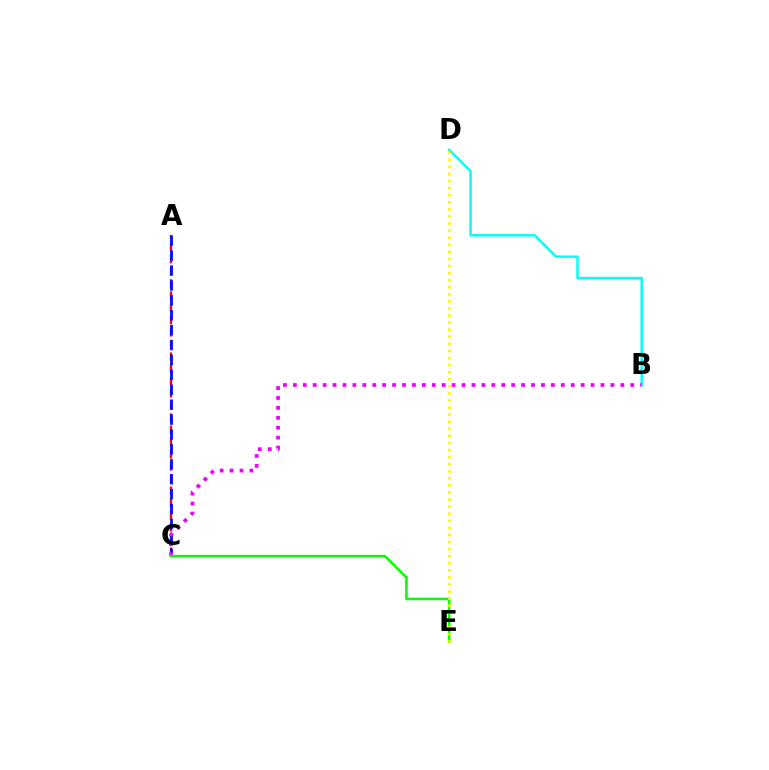{('A', 'C'): [{'color': '#ff0000', 'line_style': 'dashed', 'thickness': 1.66}, {'color': '#0010ff', 'line_style': 'dashed', 'thickness': 2.03}], ('B', 'D'): [{'color': '#00fff6', 'line_style': 'solid', 'thickness': 1.77}], ('B', 'C'): [{'color': '#ee00ff', 'line_style': 'dotted', 'thickness': 2.7}], ('C', 'E'): [{'color': '#08ff00', 'line_style': 'solid', 'thickness': 1.82}], ('D', 'E'): [{'color': '#fcf500', 'line_style': 'dotted', 'thickness': 1.92}]}